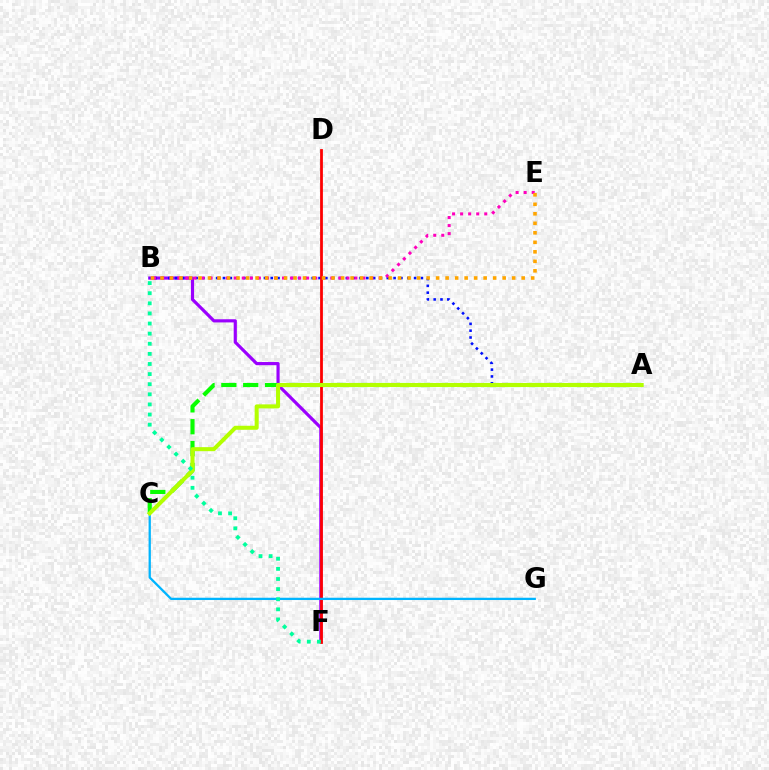{('B', 'F'): [{'color': '#9b00ff', 'line_style': 'solid', 'thickness': 2.28}, {'color': '#00ff9d', 'line_style': 'dotted', 'thickness': 2.75}], ('A', 'B'): [{'color': '#0010ff', 'line_style': 'dotted', 'thickness': 1.85}], ('A', 'C'): [{'color': '#08ff00', 'line_style': 'dashed', 'thickness': 2.97}, {'color': '#b3ff00', 'line_style': 'solid', 'thickness': 2.9}], ('D', 'F'): [{'color': '#ff0000', 'line_style': 'solid', 'thickness': 2.0}], ('B', 'E'): [{'color': '#ff00bd', 'line_style': 'dotted', 'thickness': 2.19}, {'color': '#ffa500', 'line_style': 'dotted', 'thickness': 2.58}], ('C', 'G'): [{'color': '#00b5ff', 'line_style': 'solid', 'thickness': 1.65}]}